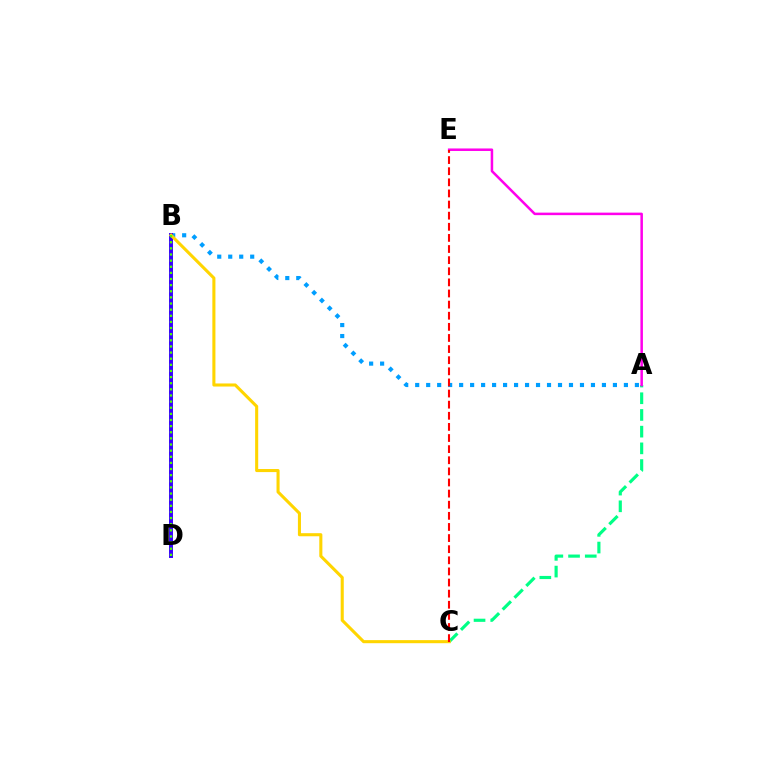{('A', 'B'): [{'color': '#009eff', 'line_style': 'dotted', 'thickness': 2.98}], ('B', 'D'): [{'color': '#3700ff', 'line_style': 'solid', 'thickness': 2.84}, {'color': '#4fff00', 'line_style': 'dotted', 'thickness': 1.67}], ('A', 'C'): [{'color': '#00ff86', 'line_style': 'dashed', 'thickness': 2.27}], ('B', 'C'): [{'color': '#ffd500', 'line_style': 'solid', 'thickness': 2.21}], ('A', 'E'): [{'color': '#ff00ed', 'line_style': 'solid', 'thickness': 1.81}], ('C', 'E'): [{'color': '#ff0000', 'line_style': 'dashed', 'thickness': 1.51}]}